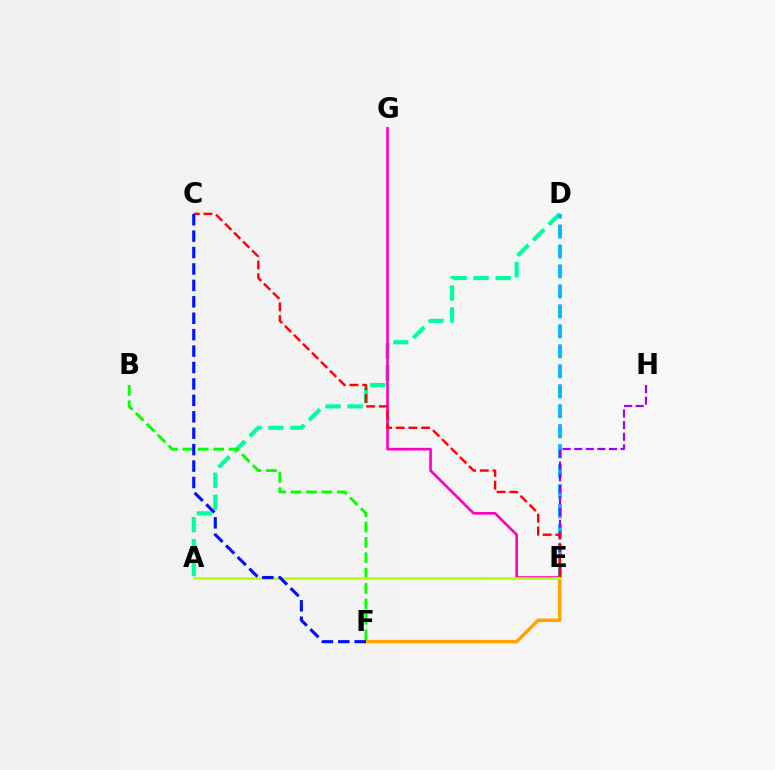{('A', 'D'): [{'color': '#00ff9d', 'line_style': 'dashed', 'thickness': 2.99}], ('E', 'G'): [{'color': '#ff00bd', 'line_style': 'solid', 'thickness': 1.9}], ('E', 'F'): [{'color': '#ffa500', 'line_style': 'solid', 'thickness': 2.53}], ('D', 'E'): [{'color': '#00b5ff', 'line_style': 'dashed', 'thickness': 2.71}], ('E', 'H'): [{'color': '#9b00ff', 'line_style': 'dashed', 'thickness': 1.58}], ('C', 'E'): [{'color': '#ff0000', 'line_style': 'dashed', 'thickness': 1.73}], ('B', 'F'): [{'color': '#08ff00', 'line_style': 'dashed', 'thickness': 2.09}], ('A', 'E'): [{'color': '#b3ff00', 'line_style': 'solid', 'thickness': 1.86}], ('C', 'F'): [{'color': '#0010ff', 'line_style': 'dashed', 'thickness': 2.23}]}